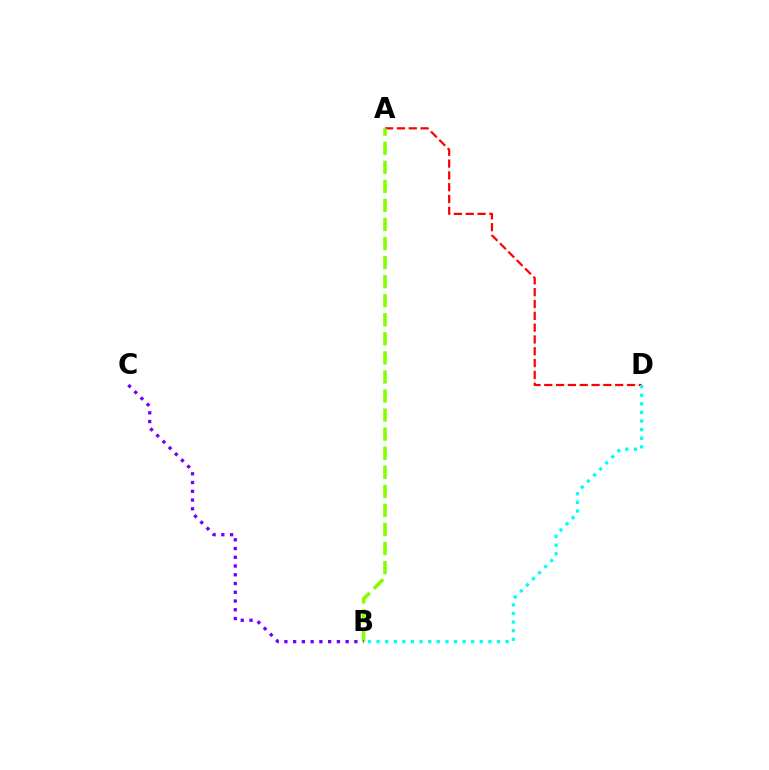{('A', 'D'): [{'color': '#ff0000', 'line_style': 'dashed', 'thickness': 1.61}], ('A', 'B'): [{'color': '#84ff00', 'line_style': 'dashed', 'thickness': 2.59}], ('B', 'C'): [{'color': '#7200ff', 'line_style': 'dotted', 'thickness': 2.38}], ('B', 'D'): [{'color': '#00fff6', 'line_style': 'dotted', 'thickness': 2.34}]}